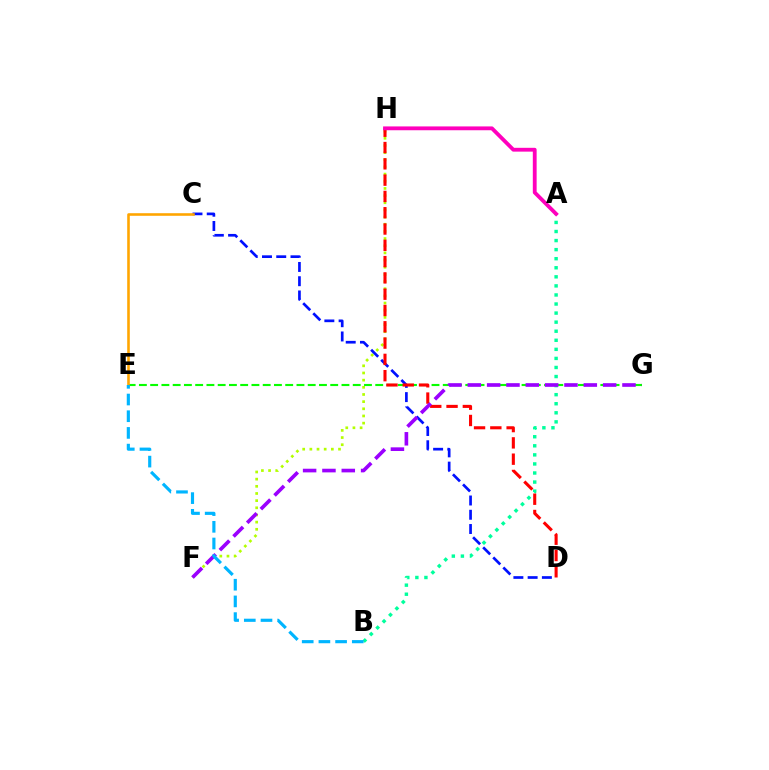{('F', 'H'): [{'color': '#b3ff00', 'line_style': 'dotted', 'thickness': 1.95}], ('A', 'B'): [{'color': '#00ff9d', 'line_style': 'dotted', 'thickness': 2.46}], ('E', 'G'): [{'color': '#08ff00', 'line_style': 'dashed', 'thickness': 1.53}], ('C', 'D'): [{'color': '#0010ff', 'line_style': 'dashed', 'thickness': 1.94}], ('D', 'H'): [{'color': '#ff0000', 'line_style': 'dashed', 'thickness': 2.21}], ('A', 'H'): [{'color': '#ff00bd', 'line_style': 'solid', 'thickness': 2.75}], ('C', 'E'): [{'color': '#ffa500', 'line_style': 'solid', 'thickness': 1.87}], ('F', 'G'): [{'color': '#9b00ff', 'line_style': 'dashed', 'thickness': 2.63}], ('B', 'E'): [{'color': '#00b5ff', 'line_style': 'dashed', 'thickness': 2.27}]}